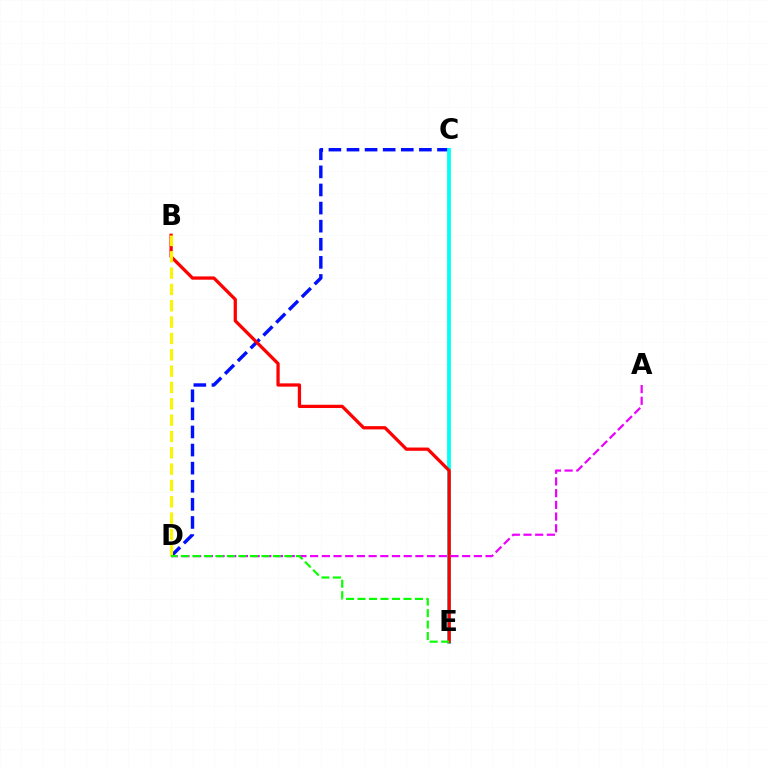{('C', 'D'): [{'color': '#0010ff', 'line_style': 'dashed', 'thickness': 2.46}], ('C', 'E'): [{'color': '#00fff6', 'line_style': 'solid', 'thickness': 2.73}], ('B', 'E'): [{'color': '#ff0000', 'line_style': 'solid', 'thickness': 2.35}], ('B', 'D'): [{'color': '#fcf500', 'line_style': 'dashed', 'thickness': 2.22}], ('A', 'D'): [{'color': '#ee00ff', 'line_style': 'dashed', 'thickness': 1.59}], ('D', 'E'): [{'color': '#08ff00', 'line_style': 'dashed', 'thickness': 1.56}]}